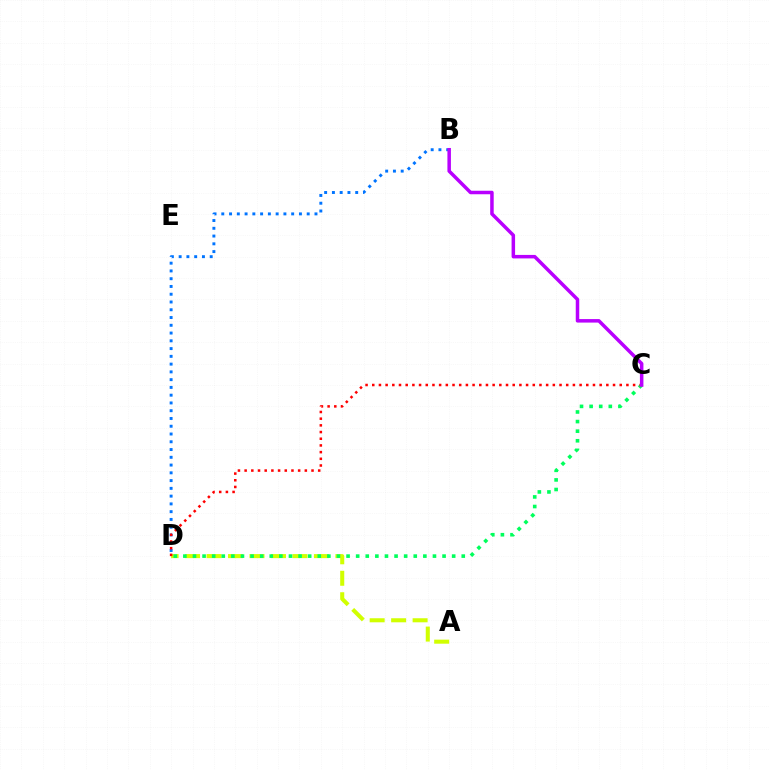{('B', 'D'): [{'color': '#0074ff', 'line_style': 'dotted', 'thickness': 2.11}], ('A', 'D'): [{'color': '#d1ff00', 'line_style': 'dashed', 'thickness': 2.92}], ('C', 'D'): [{'color': '#00ff5c', 'line_style': 'dotted', 'thickness': 2.61}, {'color': '#ff0000', 'line_style': 'dotted', 'thickness': 1.82}], ('B', 'C'): [{'color': '#b900ff', 'line_style': 'solid', 'thickness': 2.52}]}